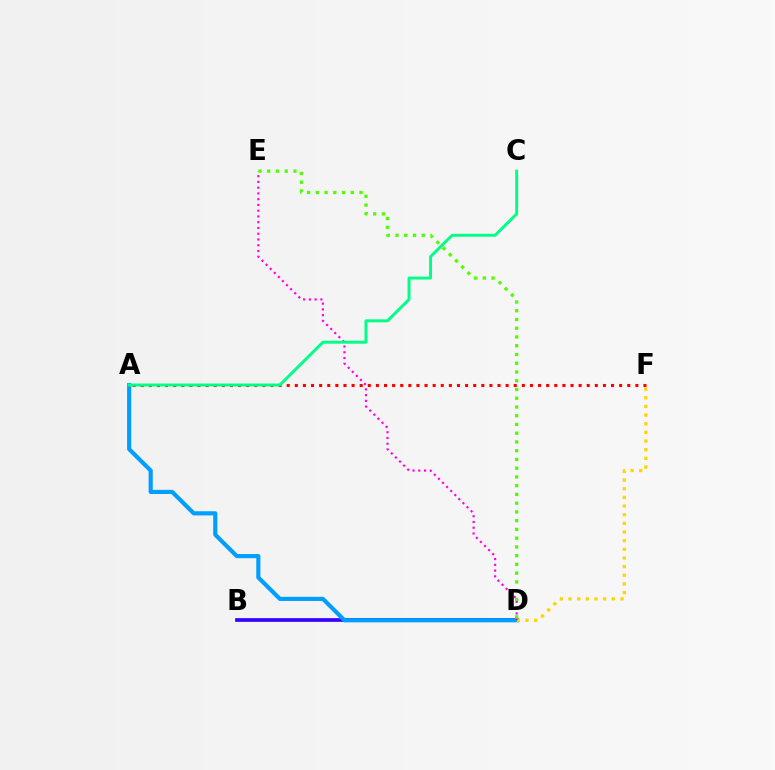{('A', 'F'): [{'color': '#ff0000', 'line_style': 'dotted', 'thickness': 2.2}], ('B', 'D'): [{'color': '#3700ff', 'line_style': 'solid', 'thickness': 2.67}], ('A', 'D'): [{'color': '#009eff', 'line_style': 'solid', 'thickness': 2.98}], ('D', 'F'): [{'color': '#ffd500', 'line_style': 'dotted', 'thickness': 2.35}], ('D', 'E'): [{'color': '#ff00ed', 'line_style': 'dotted', 'thickness': 1.56}, {'color': '#4fff00', 'line_style': 'dotted', 'thickness': 2.38}], ('A', 'C'): [{'color': '#00ff86', 'line_style': 'solid', 'thickness': 2.12}]}